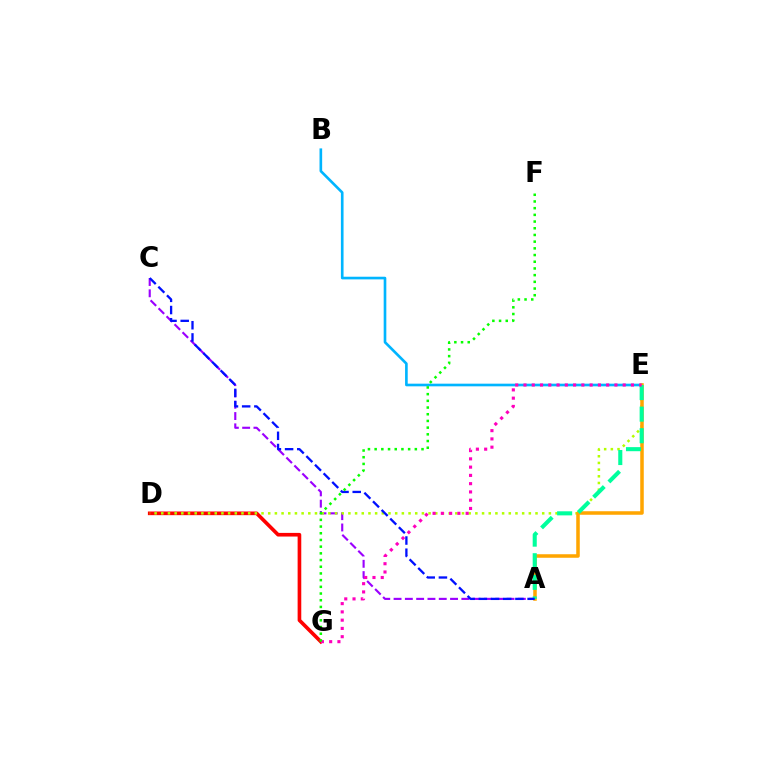{('D', 'G'): [{'color': '#ff0000', 'line_style': 'solid', 'thickness': 2.63}], ('A', 'C'): [{'color': '#9b00ff', 'line_style': 'dashed', 'thickness': 1.53}, {'color': '#0010ff', 'line_style': 'dashed', 'thickness': 1.66}], ('D', 'E'): [{'color': '#b3ff00', 'line_style': 'dotted', 'thickness': 1.82}], ('B', 'E'): [{'color': '#00b5ff', 'line_style': 'solid', 'thickness': 1.91}], ('A', 'E'): [{'color': '#ffa500', 'line_style': 'solid', 'thickness': 2.54}, {'color': '#00ff9d', 'line_style': 'dashed', 'thickness': 2.93}], ('E', 'G'): [{'color': '#ff00bd', 'line_style': 'dotted', 'thickness': 2.25}], ('F', 'G'): [{'color': '#08ff00', 'line_style': 'dotted', 'thickness': 1.82}]}